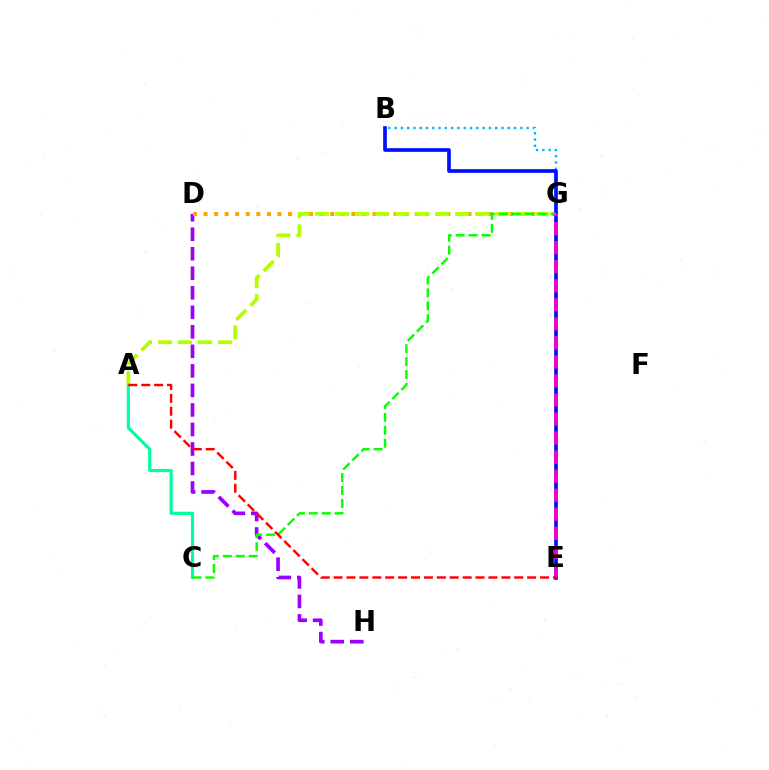{('D', 'H'): [{'color': '#9b00ff', 'line_style': 'dashed', 'thickness': 2.65}], ('D', 'G'): [{'color': '#ffa500', 'line_style': 'dotted', 'thickness': 2.87}], ('A', 'C'): [{'color': '#00ff9d', 'line_style': 'solid', 'thickness': 2.29}], ('A', 'G'): [{'color': '#b3ff00', 'line_style': 'dashed', 'thickness': 2.72}], ('B', 'G'): [{'color': '#00b5ff', 'line_style': 'dotted', 'thickness': 1.71}], ('B', 'E'): [{'color': '#0010ff', 'line_style': 'solid', 'thickness': 2.65}], ('C', 'G'): [{'color': '#08ff00', 'line_style': 'dashed', 'thickness': 1.76}], ('E', 'G'): [{'color': '#ff00bd', 'line_style': 'dashed', 'thickness': 2.59}], ('A', 'E'): [{'color': '#ff0000', 'line_style': 'dashed', 'thickness': 1.75}]}